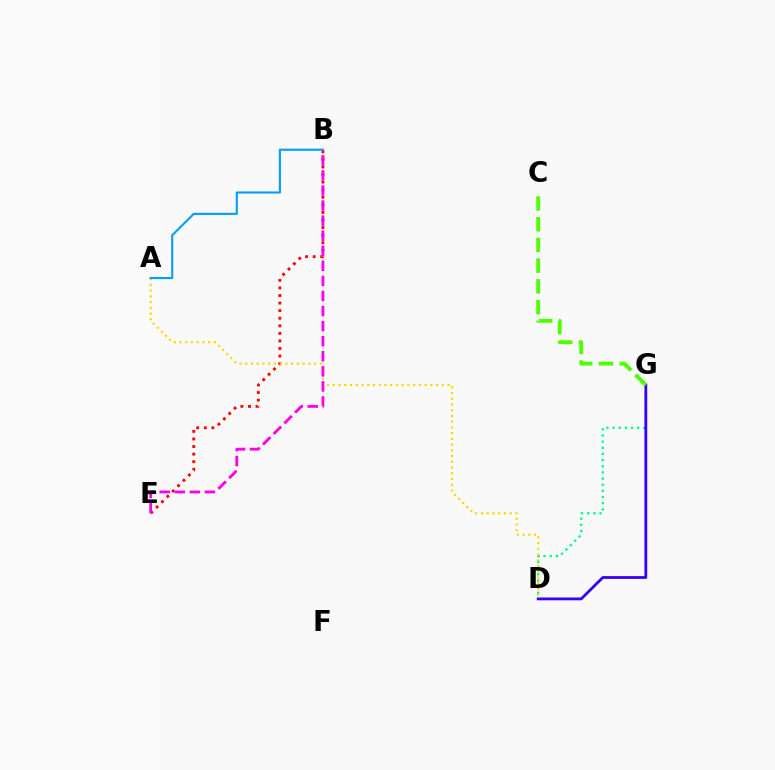{('B', 'E'): [{'color': '#ff0000', 'line_style': 'dotted', 'thickness': 2.06}, {'color': '#ff00ed', 'line_style': 'dashed', 'thickness': 2.05}], ('D', 'G'): [{'color': '#00ff86', 'line_style': 'dotted', 'thickness': 1.67}, {'color': '#3700ff', 'line_style': 'solid', 'thickness': 2.02}], ('A', 'D'): [{'color': '#ffd500', 'line_style': 'dotted', 'thickness': 1.56}], ('C', 'G'): [{'color': '#4fff00', 'line_style': 'dashed', 'thickness': 2.81}], ('A', 'B'): [{'color': '#009eff', 'line_style': 'solid', 'thickness': 1.53}]}